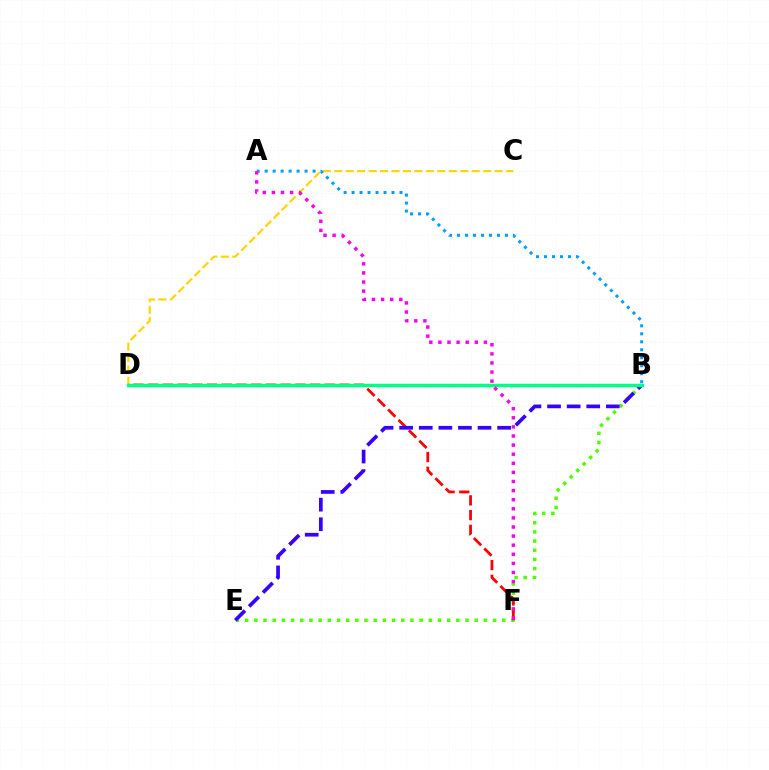{('B', 'E'): [{'color': '#4fff00', 'line_style': 'dotted', 'thickness': 2.49}, {'color': '#3700ff', 'line_style': 'dashed', 'thickness': 2.66}], ('C', 'D'): [{'color': '#ffd500', 'line_style': 'dashed', 'thickness': 1.56}], ('D', 'F'): [{'color': '#ff0000', 'line_style': 'dashed', 'thickness': 2.0}], ('A', 'B'): [{'color': '#009eff', 'line_style': 'dotted', 'thickness': 2.17}], ('B', 'D'): [{'color': '#00ff86', 'line_style': 'solid', 'thickness': 2.5}], ('A', 'F'): [{'color': '#ff00ed', 'line_style': 'dotted', 'thickness': 2.47}]}